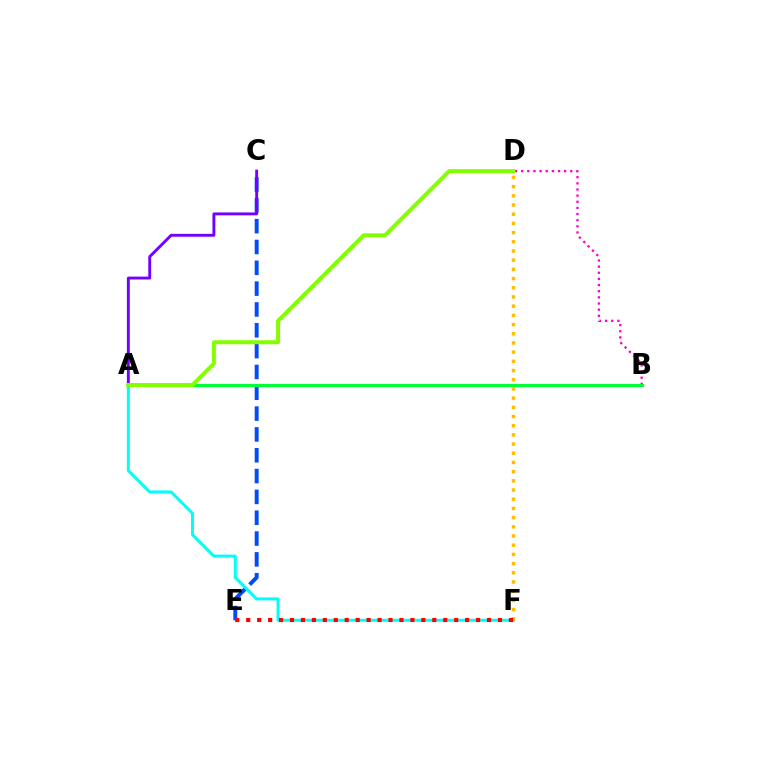{('C', 'E'): [{'color': '#004bff', 'line_style': 'dashed', 'thickness': 2.83}], ('A', 'C'): [{'color': '#7200ff', 'line_style': 'solid', 'thickness': 2.08}], ('B', 'D'): [{'color': '#ff00cf', 'line_style': 'dotted', 'thickness': 1.67}], ('A', 'F'): [{'color': '#00fff6', 'line_style': 'solid', 'thickness': 2.17}], ('A', 'B'): [{'color': '#00ff39', 'line_style': 'solid', 'thickness': 2.27}], ('D', 'F'): [{'color': '#ffbd00', 'line_style': 'dotted', 'thickness': 2.5}], ('E', 'F'): [{'color': '#ff0000', 'line_style': 'dotted', 'thickness': 2.97}], ('A', 'D'): [{'color': '#84ff00', 'line_style': 'solid', 'thickness': 2.87}]}